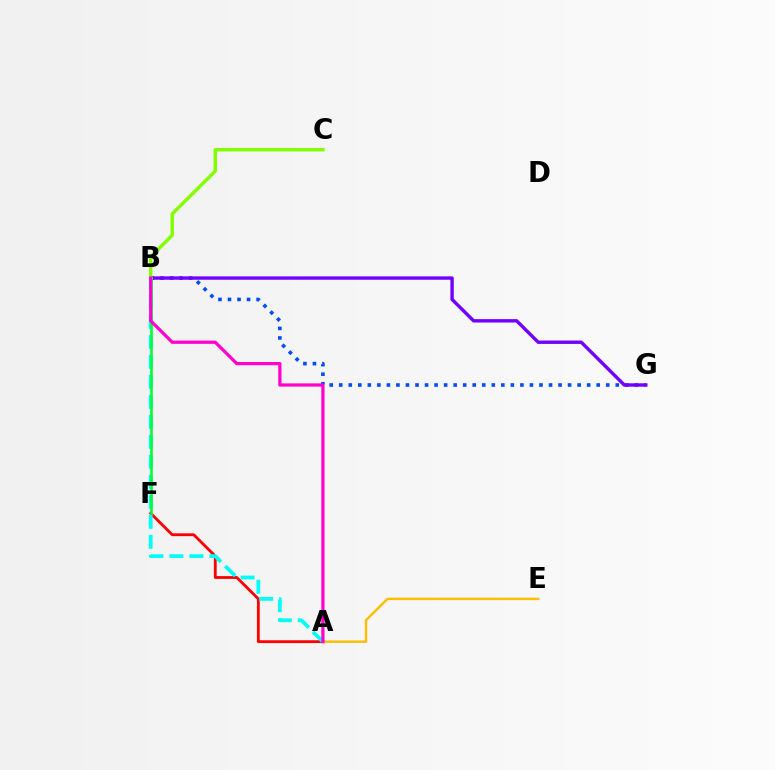{('B', 'G'): [{'color': '#004bff', 'line_style': 'dotted', 'thickness': 2.59}, {'color': '#7200ff', 'line_style': 'solid', 'thickness': 2.44}], ('A', 'F'): [{'color': '#ff0000', 'line_style': 'solid', 'thickness': 2.03}], ('A', 'B'): [{'color': '#00fff6', 'line_style': 'dashed', 'thickness': 2.72}, {'color': '#ff00cf', 'line_style': 'solid', 'thickness': 2.32}], ('A', 'E'): [{'color': '#ffbd00', 'line_style': 'solid', 'thickness': 1.74}], ('B', 'F'): [{'color': '#00ff39', 'line_style': 'solid', 'thickness': 1.89}], ('B', 'C'): [{'color': '#84ff00', 'line_style': 'solid', 'thickness': 2.49}]}